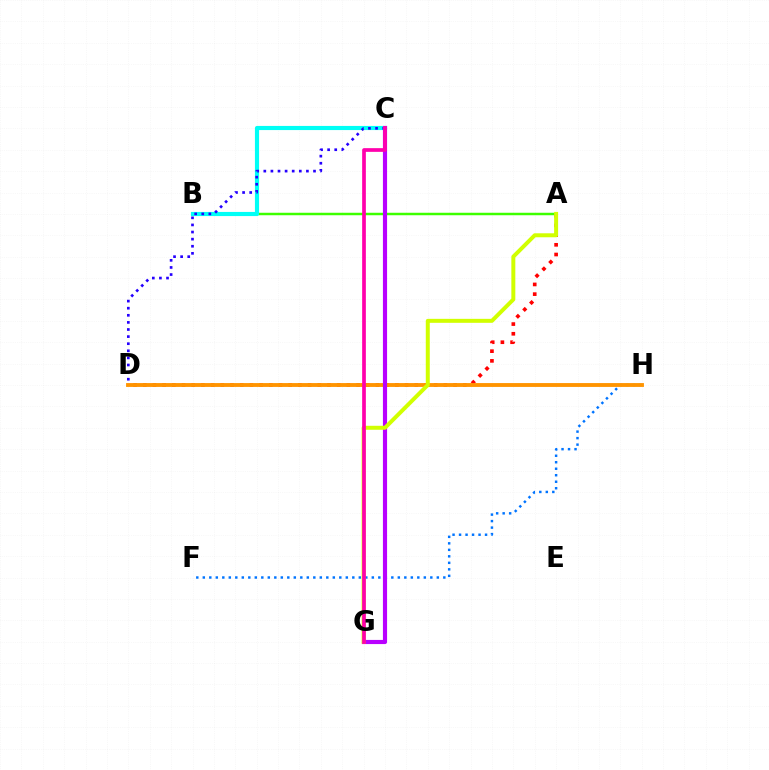{('A', 'B'): [{'color': '#3dff00', 'line_style': 'solid', 'thickness': 1.78}], ('A', 'D'): [{'color': '#ff0000', 'line_style': 'dotted', 'thickness': 2.63}], ('B', 'C'): [{'color': '#00fff6', 'line_style': 'solid', 'thickness': 2.98}], ('C', 'D'): [{'color': '#2500ff', 'line_style': 'dotted', 'thickness': 1.93}], ('C', 'G'): [{'color': '#00ff5c', 'line_style': 'dotted', 'thickness': 2.02}, {'color': '#b900ff', 'line_style': 'solid', 'thickness': 2.99}, {'color': '#ff00ac', 'line_style': 'solid', 'thickness': 2.67}], ('F', 'H'): [{'color': '#0074ff', 'line_style': 'dotted', 'thickness': 1.77}], ('D', 'H'): [{'color': '#ff9400', 'line_style': 'solid', 'thickness': 2.77}], ('A', 'G'): [{'color': '#d1ff00', 'line_style': 'solid', 'thickness': 2.87}]}